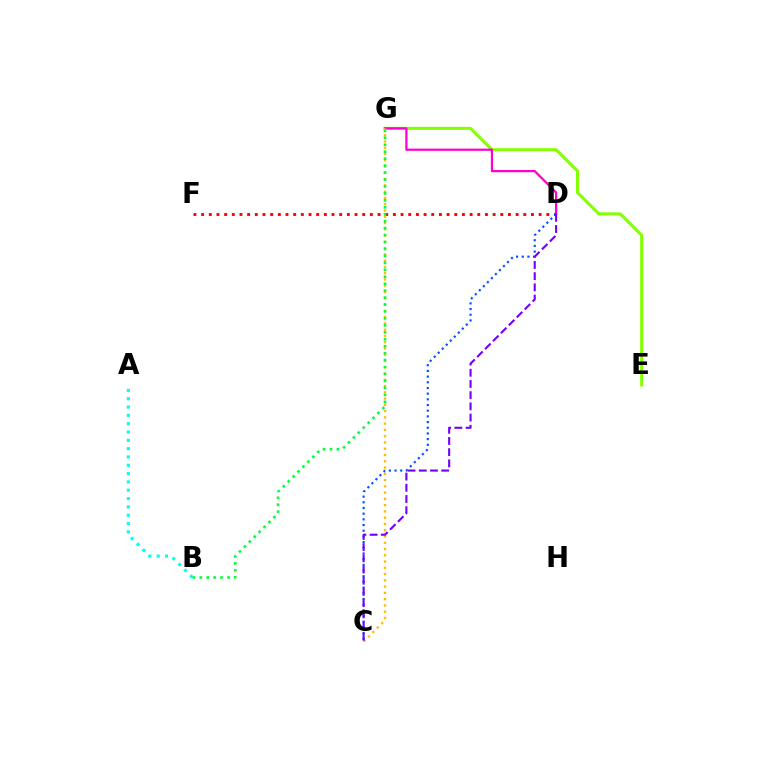{('E', 'G'): [{'color': '#84ff00', 'line_style': 'solid', 'thickness': 2.18}], ('A', 'B'): [{'color': '#00fff6', 'line_style': 'dotted', 'thickness': 2.26}], ('D', 'G'): [{'color': '#ff00cf', 'line_style': 'solid', 'thickness': 1.61}], ('D', 'F'): [{'color': '#ff0000', 'line_style': 'dotted', 'thickness': 2.08}], ('C', 'G'): [{'color': '#ffbd00', 'line_style': 'dotted', 'thickness': 1.7}], ('C', 'D'): [{'color': '#004bff', 'line_style': 'dotted', 'thickness': 1.54}, {'color': '#7200ff', 'line_style': 'dashed', 'thickness': 1.52}], ('B', 'G'): [{'color': '#00ff39', 'line_style': 'dotted', 'thickness': 1.89}]}